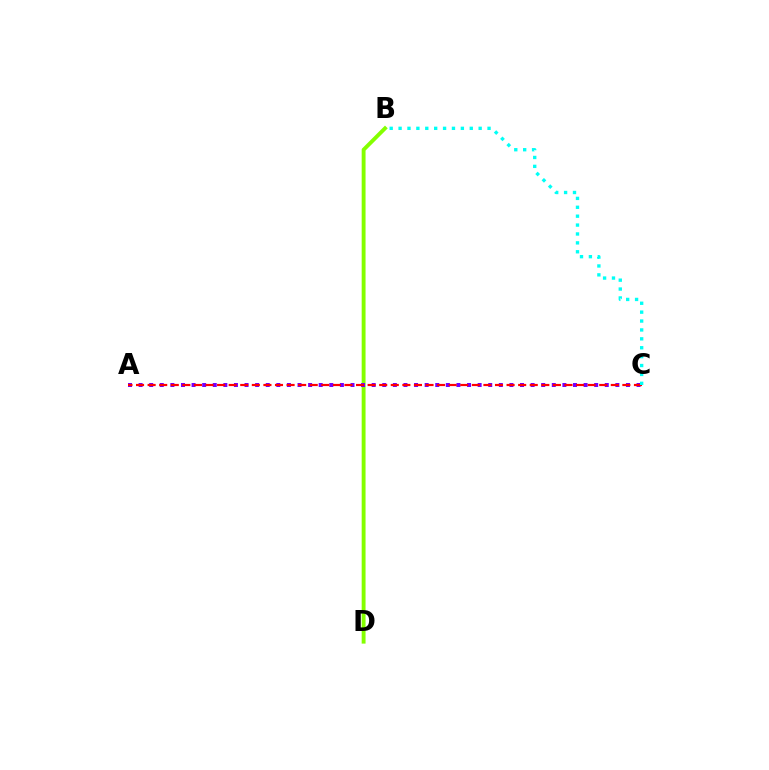{('B', 'D'): [{'color': '#84ff00', 'line_style': 'solid', 'thickness': 2.79}], ('A', 'C'): [{'color': '#7200ff', 'line_style': 'dotted', 'thickness': 2.88}, {'color': '#ff0000', 'line_style': 'dashed', 'thickness': 1.57}], ('B', 'C'): [{'color': '#00fff6', 'line_style': 'dotted', 'thickness': 2.42}]}